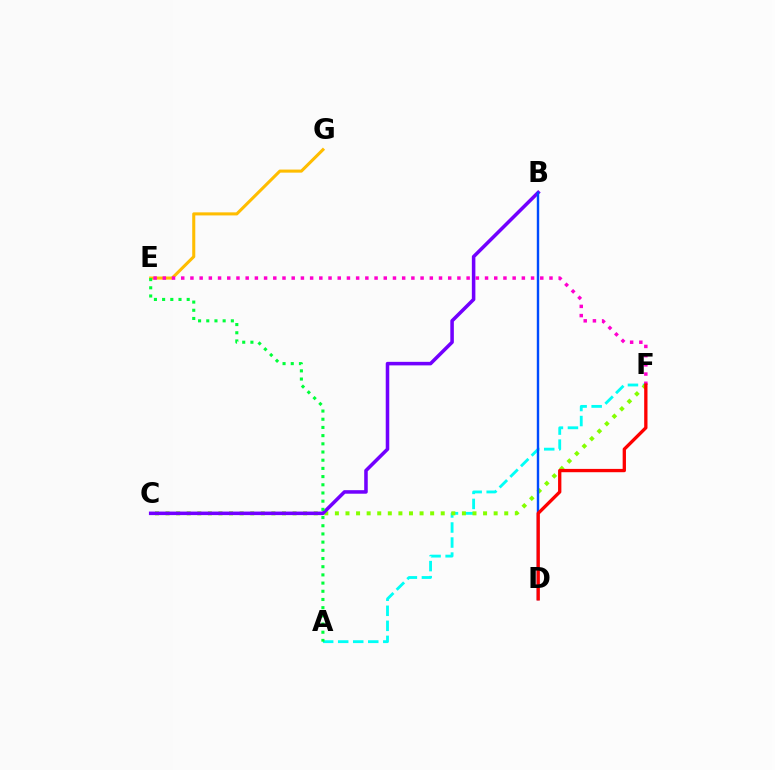{('E', 'G'): [{'color': '#ffbd00', 'line_style': 'solid', 'thickness': 2.21}], ('E', 'F'): [{'color': '#ff00cf', 'line_style': 'dotted', 'thickness': 2.5}], ('A', 'F'): [{'color': '#00fff6', 'line_style': 'dashed', 'thickness': 2.04}], ('C', 'F'): [{'color': '#84ff00', 'line_style': 'dotted', 'thickness': 2.88}], ('B', 'C'): [{'color': '#7200ff', 'line_style': 'solid', 'thickness': 2.55}], ('B', 'D'): [{'color': '#004bff', 'line_style': 'solid', 'thickness': 1.74}], ('D', 'F'): [{'color': '#ff0000', 'line_style': 'solid', 'thickness': 2.38}], ('A', 'E'): [{'color': '#00ff39', 'line_style': 'dotted', 'thickness': 2.23}]}